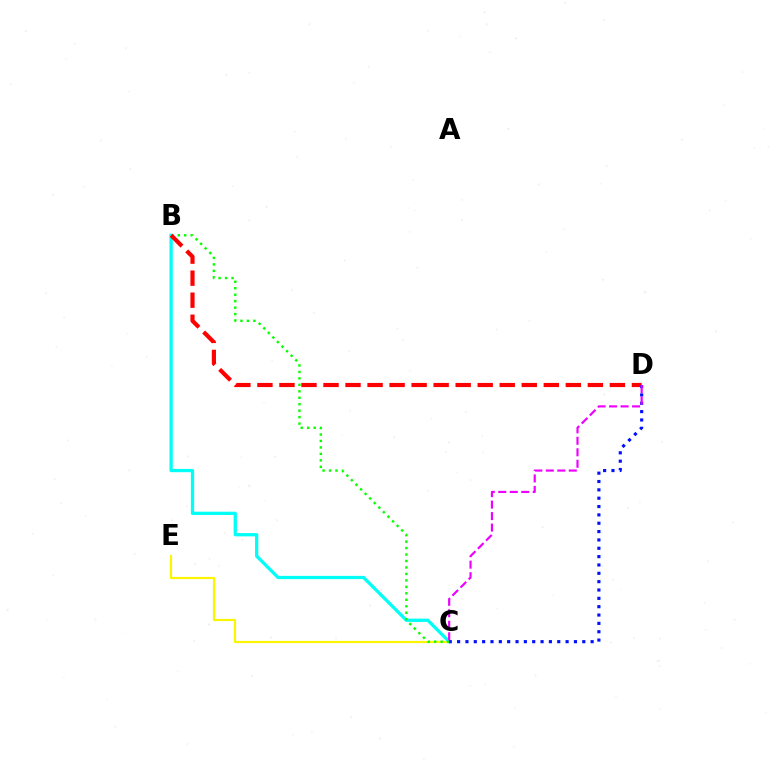{('C', 'E'): [{'color': '#fcf500', 'line_style': 'solid', 'thickness': 1.58}], ('B', 'C'): [{'color': '#00fff6', 'line_style': 'solid', 'thickness': 2.35}, {'color': '#08ff00', 'line_style': 'dotted', 'thickness': 1.76}], ('B', 'D'): [{'color': '#ff0000', 'line_style': 'dashed', 'thickness': 2.99}], ('C', 'D'): [{'color': '#0010ff', 'line_style': 'dotted', 'thickness': 2.27}, {'color': '#ee00ff', 'line_style': 'dashed', 'thickness': 1.56}]}